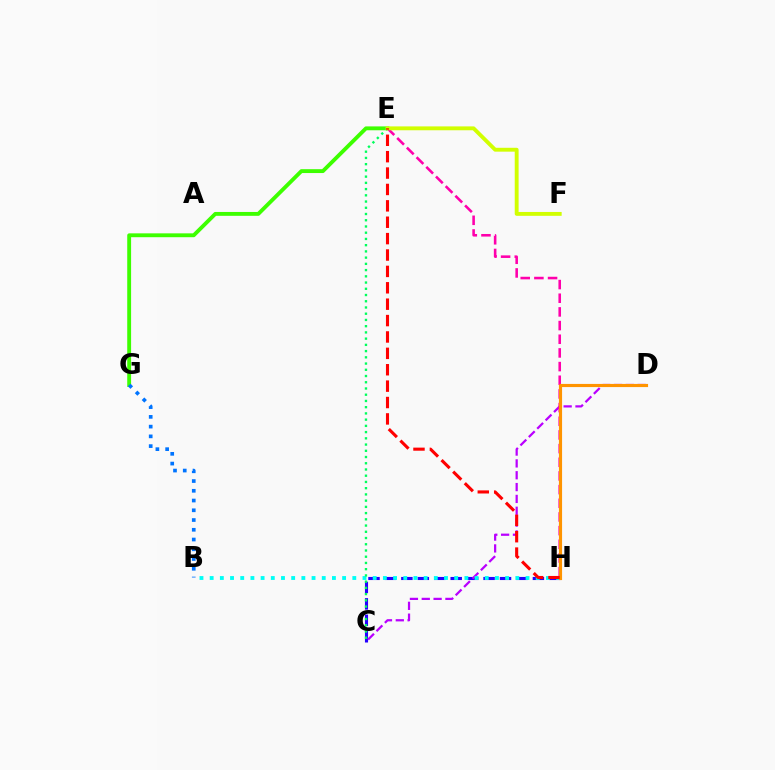{('C', 'H'): [{'color': '#2500ff', 'line_style': 'dashed', 'thickness': 2.23}], ('E', 'G'): [{'color': '#3dff00', 'line_style': 'solid', 'thickness': 2.78}], ('B', 'G'): [{'color': '#0074ff', 'line_style': 'dotted', 'thickness': 2.65}], ('C', 'D'): [{'color': '#b900ff', 'line_style': 'dashed', 'thickness': 1.61}], ('B', 'H'): [{'color': '#00fff6', 'line_style': 'dotted', 'thickness': 2.77}], ('E', 'H'): [{'color': '#ff00ac', 'line_style': 'dashed', 'thickness': 1.86}, {'color': '#ff0000', 'line_style': 'dashed', 'thickness': 2.23}], ('C', 'E'): [{'color': '#00ff5c', 'line_style': 'dotted', 'thickness': 1.69}], ('D', 'H'): [{'color': '#ff9400', 'line_style': 'solid', 'thickness': 2.27}], ('E', 'F'): [{'color': '#d1ff00', 'line_style': 'solid', 'thickness': 2.78}]}